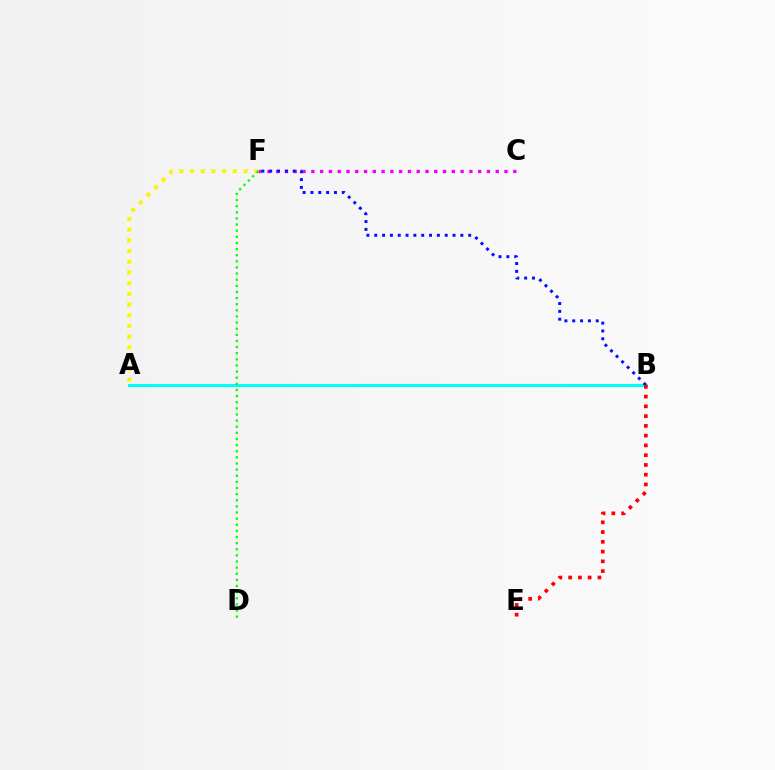{('A', 'B'): [{'color': '#00fff6', 'line_style': 'solid', 'thickness': 2.22}], ('C', 'F'): [{'color': '#ee00ff', 'line_style': 'dotted', 'thickness': 2.39}], ('B', 'F'): [{'color': '#0010ff', 'line_style': 'dotted', 'thickness': 2.13}], ('B', 'E'): [{'color': '#ff0000', 'line_style': 'dotted', 'thickness': 2.65}], ('A', 'F'): [{'color': '#fcf500', 'line_style': 'dotted', 'thickness': 2.91}], ('D', 'F'): [{'color': '#08ff00', 'line_style': 'dotted', 'thickness': 1.66}]}